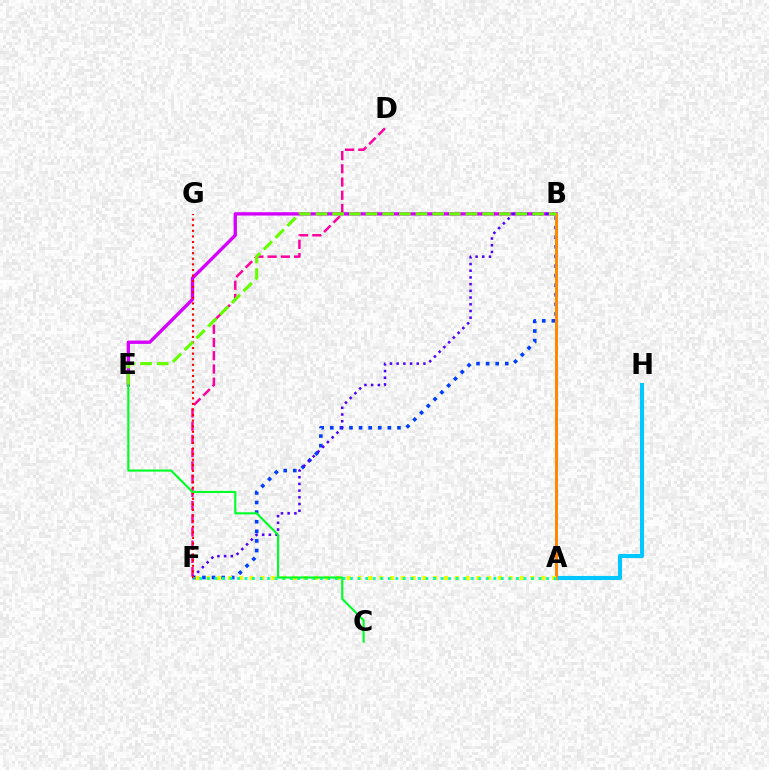{('B', 'E'): [{'color': '#d600ff', 'line_style': 'solid', 'thickness': 2.4}, {'color': '#66ff00', 'line_style': 'dashed', 'thickness': 2.26}], ('D', 'F'): [{'color': '#ff00a0', 'line_style': 'dashed', 'thickness': 1.8}], ('B', 'F'): [{'color': '#003fff', 'line_style': 'dotted', 'thickness': 2.61}, {'color': '#4f00ff', 'line_style': 'dotted', 'thickness': 1.82}], ('F', 'G'): [{'color': '#ff0000', 'line_style': 'dotted', 'thickness': 1.52}], ('A', 'H'): [{'color': '#00c7ff', 'line_style': 'solid', 'thickness': 2.94}], ('A', 'B'): [{'color': '#ff8800', 'line_style': 'solid', 'thickness': 2.15}], ('A', 'F'): [{'color': '#eeff00', 'line_style': 'dotted', 'thickness': 2.93}, {'color': '#00ffaf', 'line_style': 'dotted', 'thickness': 2.05}], ('C', 'E'): [{'color': '#00ff27', 'line_style': 'solid', 'thickness': 1.53}]}